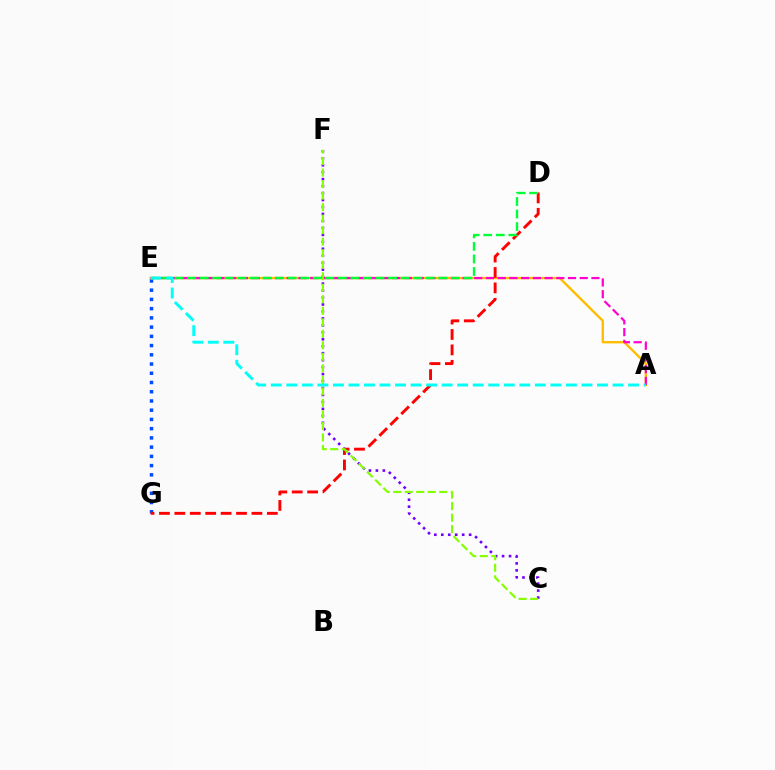{('E', 'G'): [{'color': '#004bff', 'line_style': 'dotted', 'thickness': 2.51}], ('A', 'E'): [{'color': '#ffbd00', 'line_style': 'solid', 'thickness': 1.71}, {'color': '#ff00cf', 'line_style': 'dashed', 'thickness': 1.59}, {'color': '#00fff6', 'line_style': 'dashed', 'thickness': 2.11}], ('D', 'G'): [{'color': '#ff0000', 'line_style': 'dashed', 'thickness': 2.09}], ('D', 'E'): [{'color': '#00ff39', 'line_style': 'dashed', 'thickness': 1.71}], ('C', 'F'): [{'color': '#7200ff', 'line_style': 'dotted', 'thickness': 1.89}, {'color': '#84ff00', 'line_style': 'dashed', 'thickness': 1.56}]}